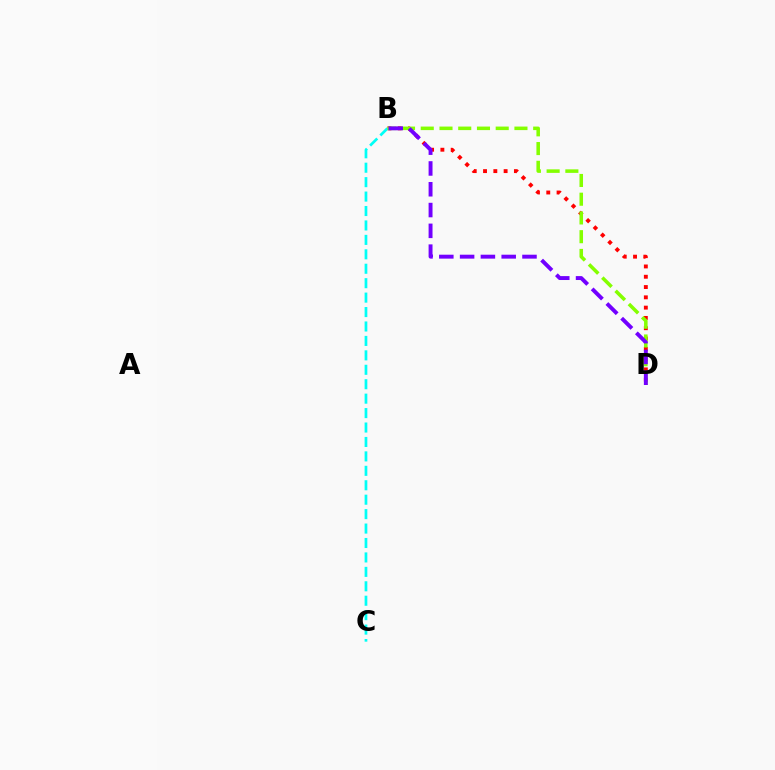{('B', 'D'): [{'color': '#ff0000', 'line_style': 'dotted', 'thickness': 2.8}, {'color': '#84ff00', 'line_style': 'dashed', 'thickness': 2.55}, {'color': '#7200ff', 'line_style': 'dashed', 'thickness': 2.82}], ('B', 'C'): [{'color': '#00fff6', 'line_style': 'dashed', 'thickness': 1.96}]}